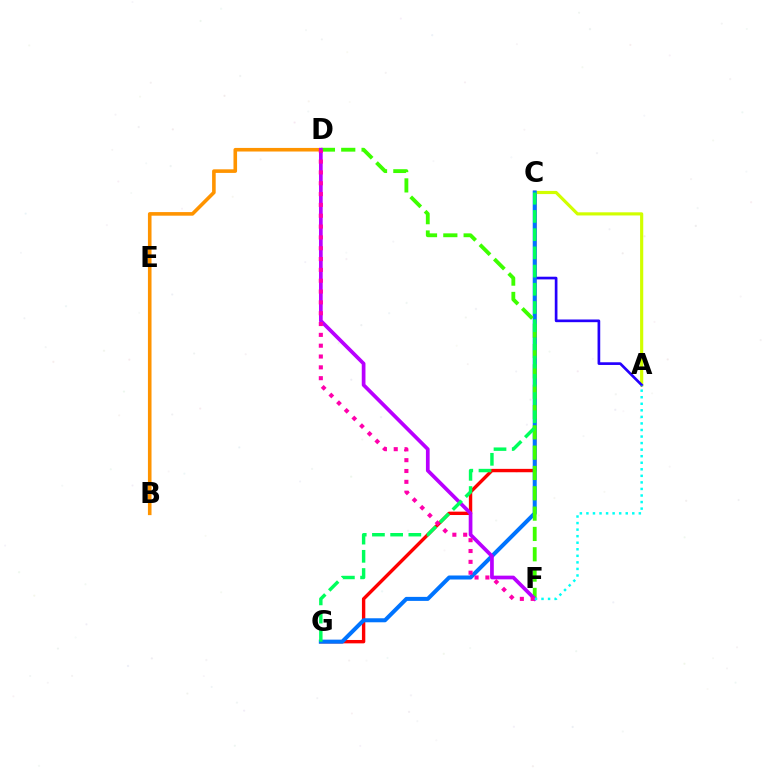{('B', 'D'): [{'color': '#ff9400', 'line_style': 'solid', 'thickness': 2.59}], ('C', 'G'): [{'color': '#ff0000', 'line_style': 'solid', 'thickness': 2.43}, {'color': '#0074ff', 'line_style': 'solid', 'thickness': 2.89}, {'color': '#00ff5c', 'line_style': 'dashed', 'thickness': 2.47}], ('A', 'C'): [{'color': '#d1ff00', 'line_style': 'solid', 'thickness': 2.28}, {'color': '#2500ff', 'line_style': 'solid', 'thickness': 1.93}], ('D', 'F'): [{'color': '#3dff00', 'line_style': 'dashed', 'thickness': 2.76}, {'color': '#b900ff', 'line_style': 'solid', 'thickness': 2.67}, {'color': '#ff00ac', 'line_style': 'dotted', 'thickness': 2.94}], ('A', 'F'): [{'color': '#00fff6', 'line_style': 'dotted', 'thickness': 1.78}]}